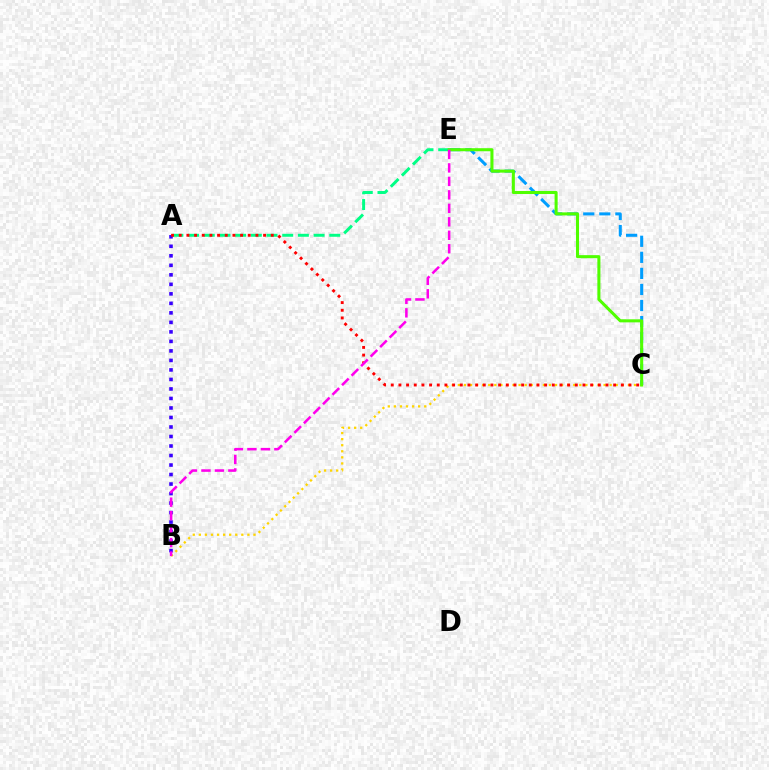{('A', 'E'): [{'color': '#00ff86', 'line_style': 'dashed', 'thickness': 2.13}], ('B', 'C'): [{'color': '#ffd500', 'line_style': 'dotted', 'thickness': 1.65}], ('C', 'E'): [{'color': '#009eff', 'line_style': 'dashed', 'thickness': 2.18}, {'color': '#4fff00', 'line_style': 'solid', 'thickness': 2.2}], ('A', 'B'): [{'color': '#3700ff', 'line_style': 'dotted', 'thickness': 2.58}], ('A', 'C'): [{'color': '#ff0000', 'line_style': 'dotted', 'thickness': 2.08}], ('B', 'E'): [{'color': '#ff00ed', 'line_style': 'dashed', 'thickness': 1.83}]}